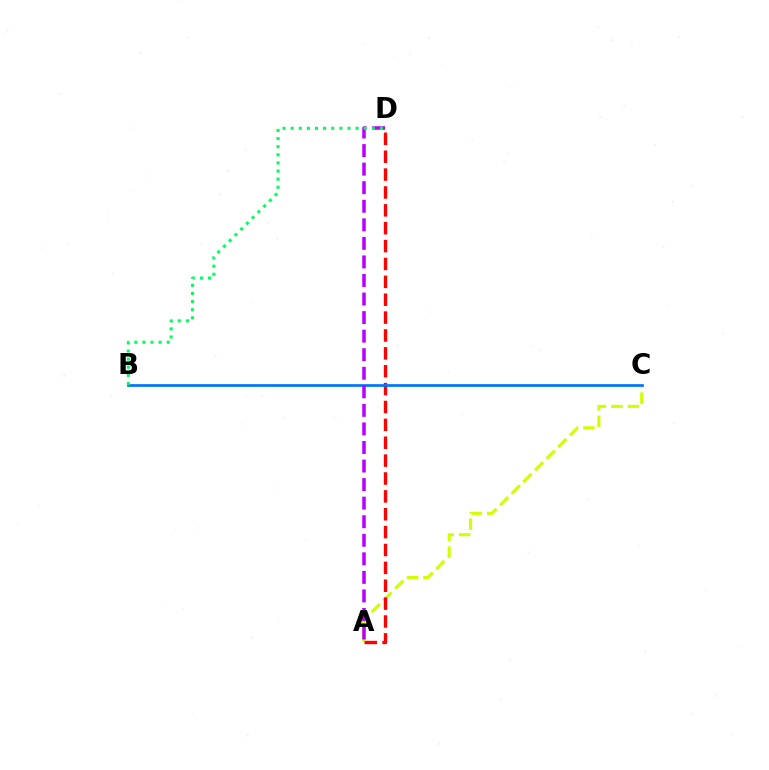{('A', 'C'): [{'color': '#d1ff00', 'line_style': 'dashed', 'thickness': 2.24}], ('A', 'D'): [{'color': '#ff0000', 'line_style': 'dashed', 'thickness': 2.43}, {'color': '#b900ff', 'line_style': 'dashed', 'thickness': 2.52}], ('B', 'C'): [{'color': '#0074ff', 'line_style': 'solid', 'thickness': 1.94}], ('B', 'D'): [{'color': '#00ff5c', 'line_style': 'dotted', 'thickness': 2.2}]}